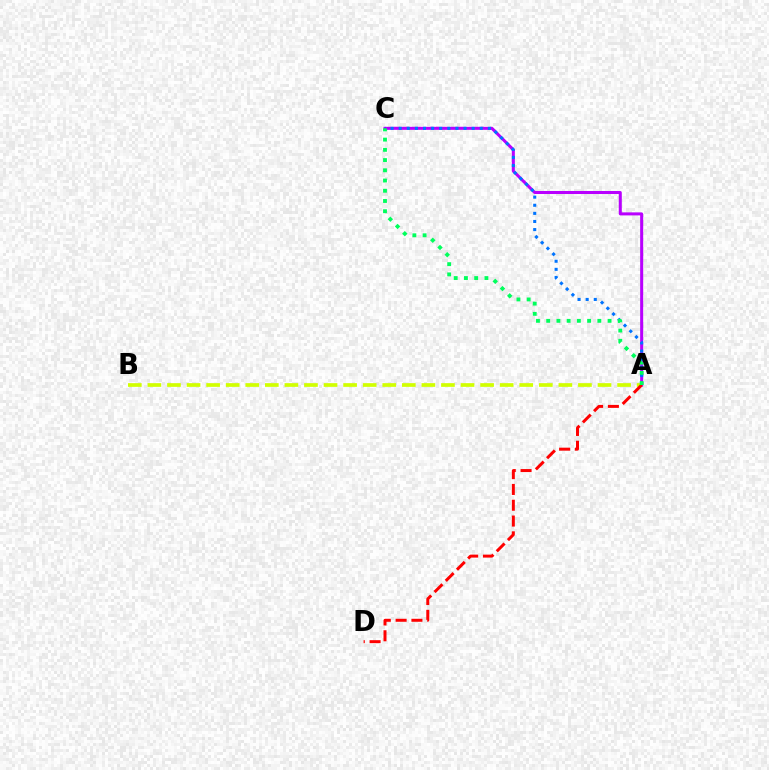{('A', 'C'): [{'color': '#b900ff', 'line_style': 'solid', 'thickness': 2.18}, {'color': '#0074ff', 'line_style': 'dotted', 'thickness': 2.2}, {'color': '#00ff5c', 'line_style': 'dotted', 'thickness': 2.78}], ('A', 'B'): [{'color': '#d1ff00', 'line_style': 'dashed', 'thickness': 2.66}], ('A', 'D'): [{'color': '#ff0000', 'line_style': 'dashed', 'thickness': 2.15}]}